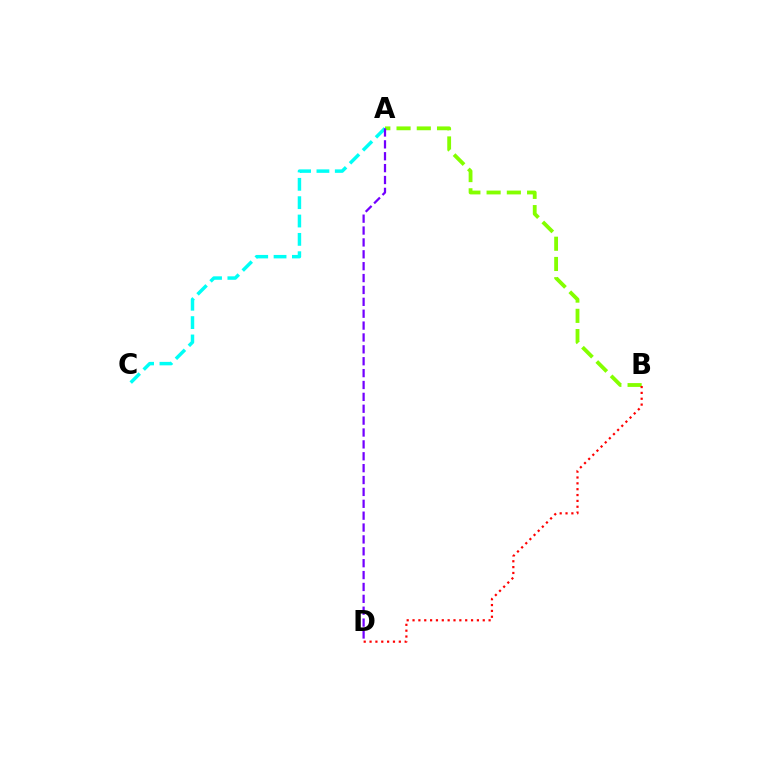{('A', 'B'): [{'color': '#84ff00', 'line_style': 'dashed', 'thickness': 2.75}], ('B', 'D'): [{'color': '#ff0000', 'line_style': 'dotted', 'thickness': 1.59}], ('A', 'C'): [{'color': '#00fff6', 'line_style': 'dashed', 'thickness': 2.49}], ('A', 'D'): [{'color': '#7200ff', 'line_style': 'dashed', 'thickness': 1.61}]}